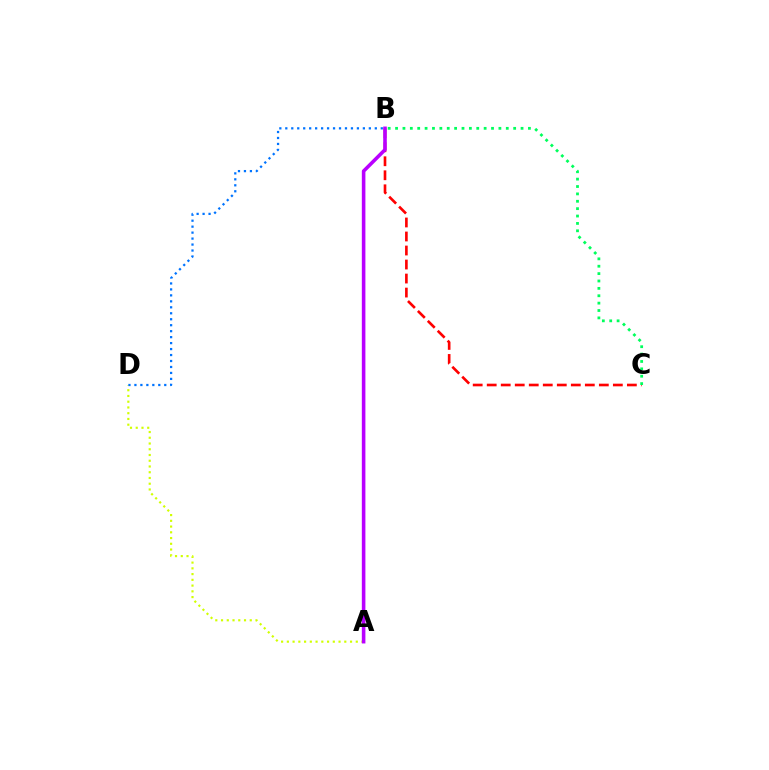{('A', 'D'): [{'color': '#d1ff00', 'line_style': 'dotted', 'thickness': 1.56}], ('B', 'C'): [{'color': '#ff0000', 'line_style': 'dashed', 'thickness': 1.9}, {'color': '#00ff5c', 'line_style': 'dotted', 'thickness': 2.01}], ('A', 'B'): [{'color': '#b900ff', 'line_style': 'solid', 'thickness': 2.58}], ('B', 'D'): [{'color': '#0074ff', 'line_style': 'dotted', 'thickness': 1.62}]}